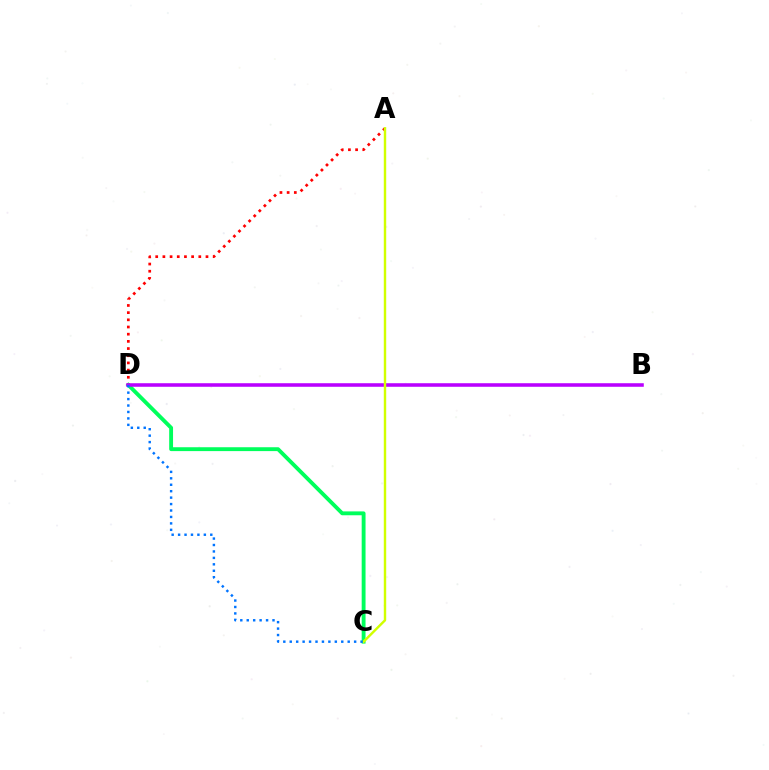{('A', 'D'): [{'color': '#ff0000', 'line_style': 'dotted', 'thickness': 1.95}], ('C', 'D'): [{'color': '#00ff5c', 'line_style': 'solid', 'thickness': 2.78}, {'color': '#0074ff', 'line_style': 'dotted', 'thickness': 1.75}], ('B', 'D'): [{'color': '#b900ff', 'line_style': 'solid', 'thickness': 2.56}], ('A', 'C'): [{'color': '#d1ff00', 'line_style': 'solid', 'thickness': 1.75}]}